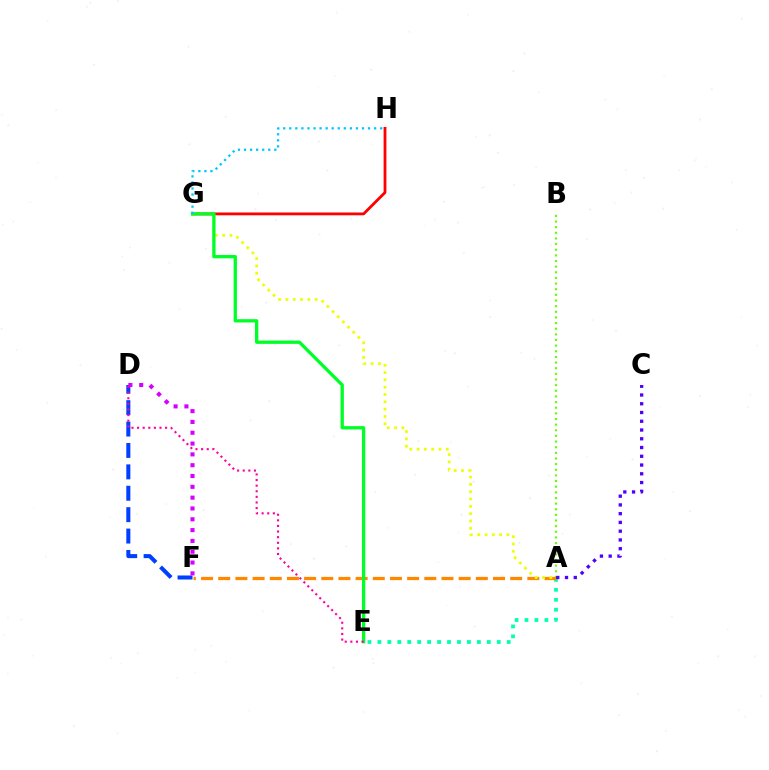{('D', 'F'): [{'color': '#003fff', 'line_style': 'dashed', 'thickness': 2.91}, {'color': '#d600ff', 'line_style': 'dotted', 'thickness': 2.94}], ('A', 'B'): [{'color': '#66ff00', 'line_style': 'dotted', 'thickness': 1.53}], ('A', 'E'): [{'color': '#00ffaf', 'line_style': 'dotted', 'thickness': 2.7}], ('G', 'H'): [{'color': '#ff0000', 'line_style': 'solid', 'thickness': 2.01}, {'color': '#00c7ff', 'line_style': 'dotted', 'thickness': 1.65}], ('A', 'F'): [{'color': '#ff8800', 'line_style': 'dashed', 'thickness': 2.33}], ('A', 'G'): [{'color': '#eeff00', 'line_style': 'dotted', 'thickness': 1.99}], ('A', 'C'): [{'color': '#4f00ff', 'line_style': 'dotted', 'thickness': 2.38}], ('E', 'G'): [{'color': '#00ff27', 'line_style': 'solid', 'thickness': 2.38}], ('D', 'E'): [{'color': '#ff00a0', 'line_style': 'dotted', 'thickness': 1.52}]}